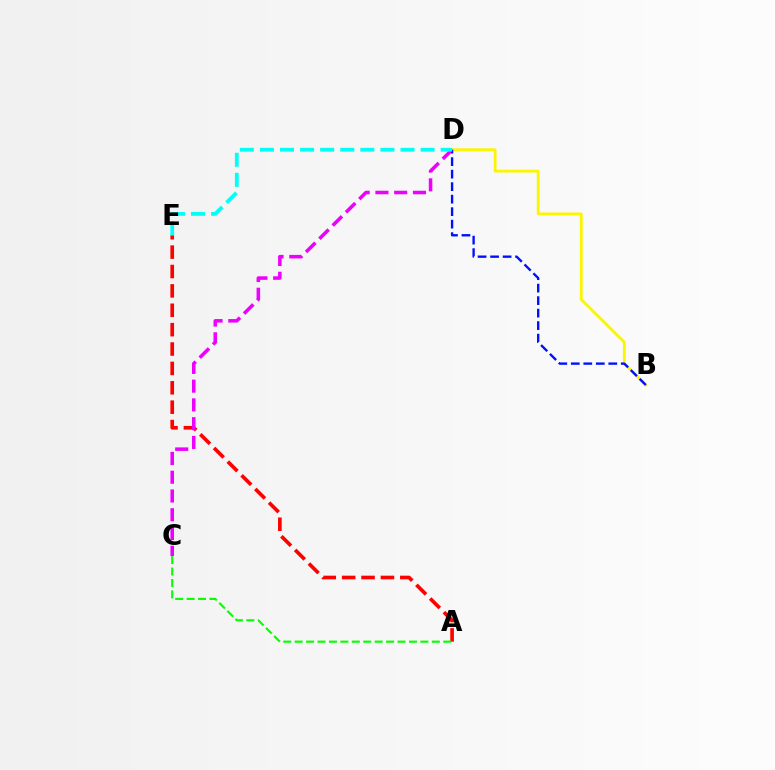{('A', 'E'): [{'color': '#ff0000', 'line_style': 'dashed', 'thickness': 2.63}], ('C', 'D'): [{'color': '#ee00ff', 'line_style': 'dashed', 'thickness': 2.55}], ('B', 'D'): [{'color': '#fcf500', 'line_style': 'solid', 'thickness': 2.04}, {'color': '#0010ff', 'line_style': 'dashed', 'thickness': 1.7}], ('A', 'C'): [{'color': '#08ff00', 'line_style': 'dashed', 'thickness': 1.55}], ('D', 'E'): [{'color': '#00fff6', 'line_style': 'dashed', 'thickness': 2.73}]}